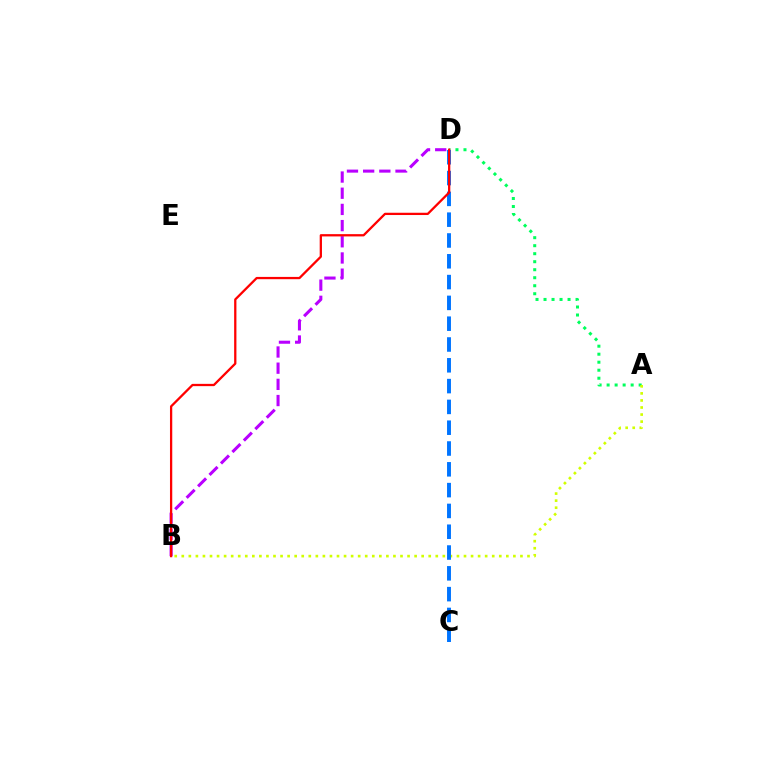{('A', 'D'): [{'color': '#00ff5c', 'line_style': 'dotted', 'thickness': 2.18}], ('A', 'B'): [{'color': '#d1ff00', 'line_style': 'dotted', 'thickness': 1.92}], ('B', 'D'): [{'color': '#b900ff', 'line_style': 'dashed', 'thickness': 2.2}, {'color': '#ff0000', 'line_style': 'solid', 'thickness': 1.64}], ('C', 'D'): [{'color': '#0074ff', 'line_style': 'dashed', 'thickness': 2.83}]}